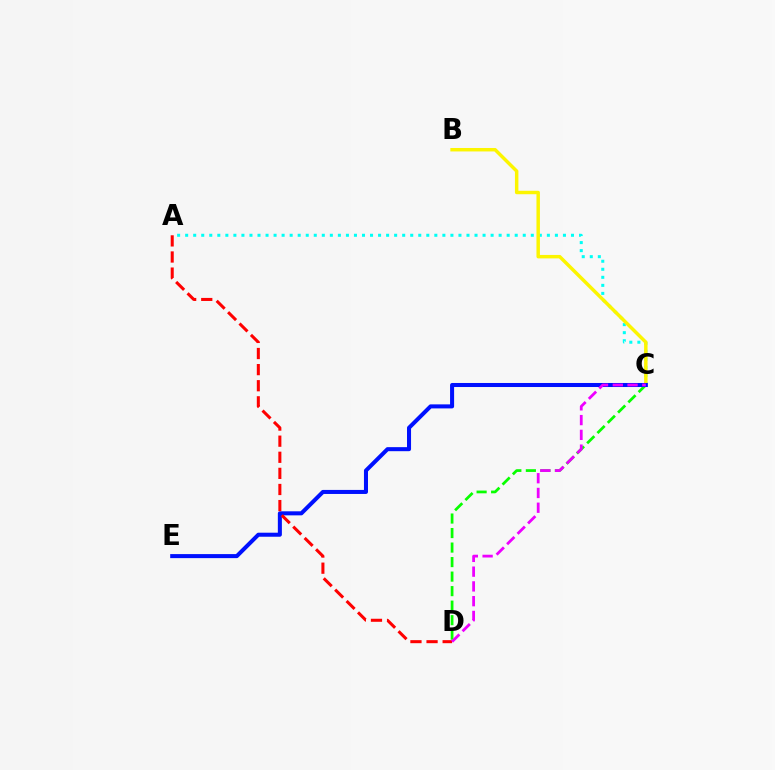{('A', 'C'): [{'color': '#00fff6', 'line_style': 'dotted', 'thickness': 2.18}], ('C', 'D'): [{'color': '#08ff00', 'line_style': 'dashed', 'thickness': 1.97}, {'color': '#ee00ff', 'line_style': 'dashed', 'thickness': 2.01}], ('B', 'C'): [{'color': '#fcf500', 'line_style': 'solid', 'thickness': 2.49}], ('C', 'E'): [{'color': '#0010ff', 'line_style': 'solid', 'thickness': 2.91}], ('A', 'D'): [{'color': '#ff0000', 'line_style': 'dashed', 'thickness': 2.19}]}